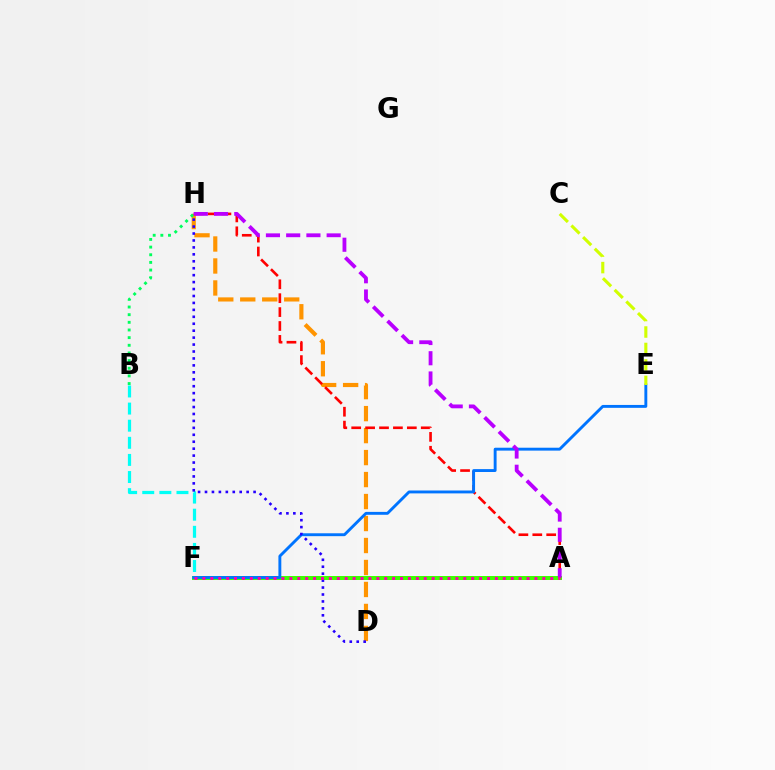{('A', 'F'): [{'color': '#3dff00', 'line_style': 'solid', 'thickness': 2.87}, {'color': '#ff00ac', 'line_style': 'dotted', 'thickness': 2.15}], ('D', 'H'): [{'color': '#ff9400', 'line_style': 'dashed', 'thickness': 2.99}, {'color': '#2500ff', 'line_style': 'dotted', 'thickness': 1.89}], ('B', 'F'): [{'color': '#00fff6', 'line_style': 'dashed', 'thickness': 2.32}], ('A', 'H'): [{'color': '#ff0000', 'line_style': 'dashed', 'thickness': 1.89}, {'color': '#b900ff', 'line_style': 'dashed', 'thickness': 2.75}], ('E', 'F'): [{'color': '#0074ff', 'line_style': 'solid', 'thickness': 2.08}], ('C', 'E'): [{'color': '#d1ff00', 'line_style': 'dashed', 'thickness': 2.24}], ('B', 'H'): [{'color': '#00ff5c', 'line_style': 'dotted', 'thickness': 2.08}]}